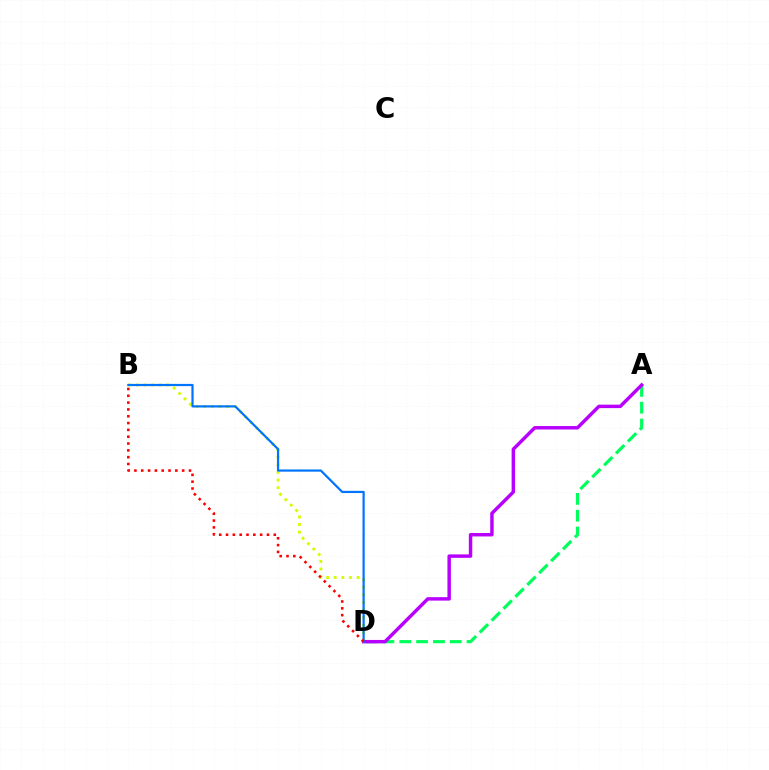{('B', 'D'): [{'color': '#d1ff00', 'line_style': 'dotted', 'thickness': 2.07}, {'color': '#0074ff', 'line_style': 'solid', 'thickness': 1.59}, {'color': '#ff0000', 'line_style': 'dotted', 'thickness': 1.85}], ('A', 'D'): [{'color': '#00ff5c', 'line_style': 'dashed', 'thickness': 2.29}, {'color': '#b900ff', 'line_style': 'solid', 'thickness': 2.48}]}